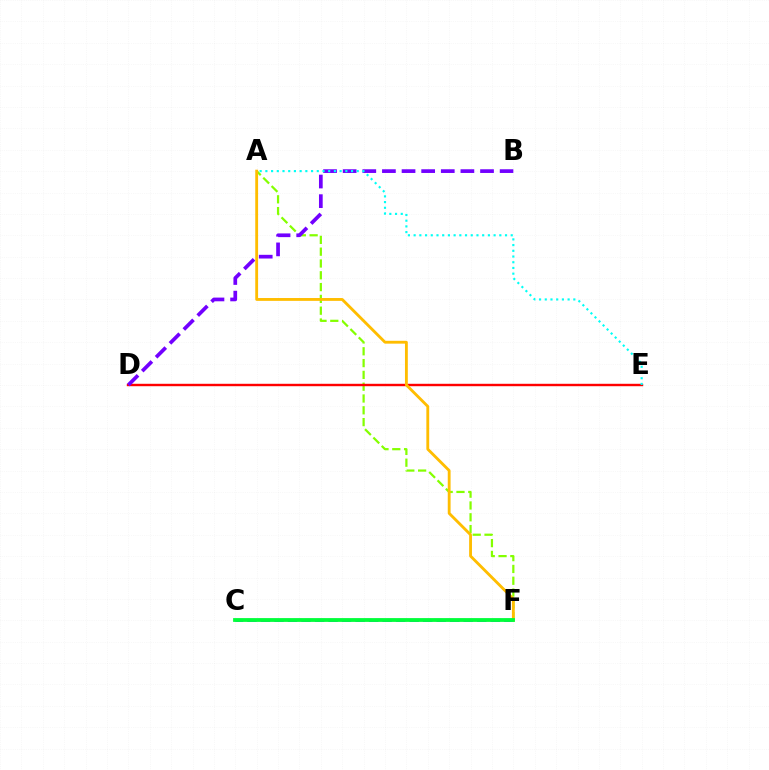{('C', 'F'): [{'color': '#ff00cf', 'line_style': 'dashed', 'thickness': 1.59}, {'color': '#004bff', 'line_style': 'dashed', 'thickness': 1.84}, {'color': '#00ff39', 'line_style': 'solid', 'thickness': 2.73}], ('A', 'F'): [{'color': '#84ff00', 'line_style': 'dashed', 'thickness': 1.6}, {'color': '#ffbd00', 'line_style': 'solid', 'thickness': 2.05}], ('D', 'E'): [{'color': '#ff0000', 'line_style': 'solid', 'thickness': 1.74}], ('B', 'D'): [{'color': '#7200ff', 'line_style': 'dashed', 'thickness': 2.67}], ('A', 'E'): [{'color': '#00fff6', 'line_style': 'dotted', 'thickness': 1.55}]}